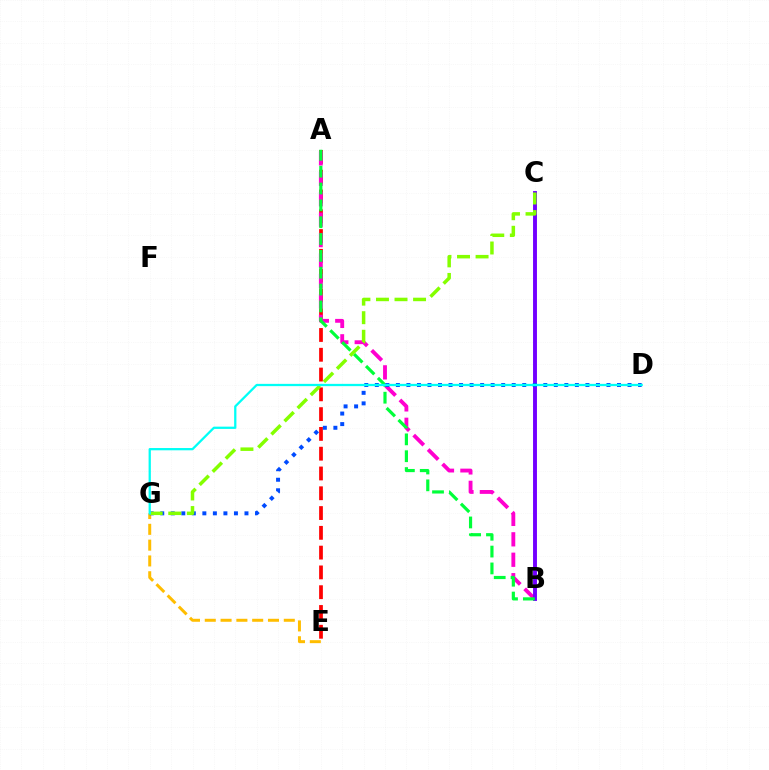{('A', 'E'): [{'color': '#ff0000', 'line_style': 'dashed', 'thickness': 2.69}], ('A', 'B'): [{'color': '#ff00cf', 'line_style': 'dashed', 'thickness': 2.78}, {'color': '#00ff39', 'line_style': 'dashed', 'thickness': 2.29}], ('B', 'C'): [{'color': '#7200ff', 'line_style': 'solid', 'thickness': 2.81}], ('E', 'G'): [{'color': '#ffbd00', 'line_style': 'dashed', 'thickness': 2.15}], ('D', 'G'): [{'color': '#004bff', 'line_style': 'dotted', 'thickness': 2.86}, {'color': '#00fff6', 'line_style': 'solid', 'thickness': 1.63}], ('C', 'G'): [{'color': '#84ff00', 'line_style': 'dashed', 'thickness': 2.52}]}